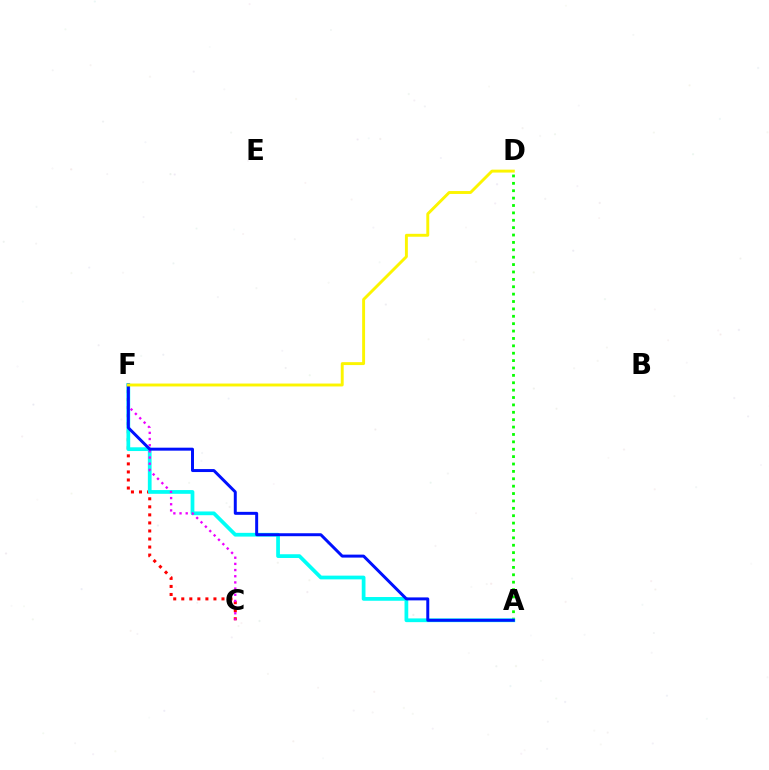{('C', 'F'): [{'color': '#ff0000', 'line_style': 'dotted', 'thickness': 2.18}, {'color': '#ee00ff', 'line_style': 'dotted', 'thickness': 1.68}], ('A', 'D'): [{'color': '#08ff00', 'line_style': 'dotted', 'thickness': 2.01}], ('A', 'F'): [{'color': '#00fff6', 'line_style': 'solid', 'thickness': 2.69}, {'color': '#0010ff', 'line_style': 'solid', 'thickness': 2.14}], ('D', 'F'): [{'color': '#fcf500', 'line_style': 'solid', 'thickness': 2.1}]}